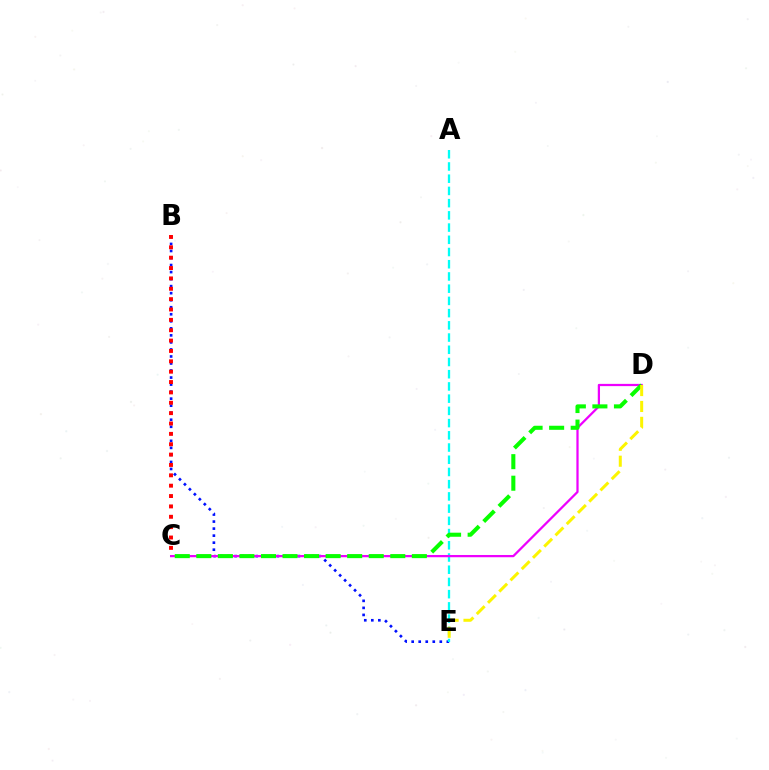{('B', 'E'): [{'color': '#0010ff', 'line_style': 'dotted', 'thickness': 1.91}], ('A', 'E'): [{'color': '#00fff6', 'line_style': 'dashed', 'thickness': 1.66}], ('C', 'D'): [{'color': '#ee00ff', 'line_style': 'solid', 'thickness': 1.62}, {'color': '#08ff00', 'line_style': 'dashed', 'thickness': 2.93}], ('B', 'C'): [{'color': '#ff0000', 'line_style': 'dotted', 'thickness': 2.82}], ('D', 'E'): [{'color': '#fcf500', 'line_style': 'dashed', 'thickness': 2.16}]}